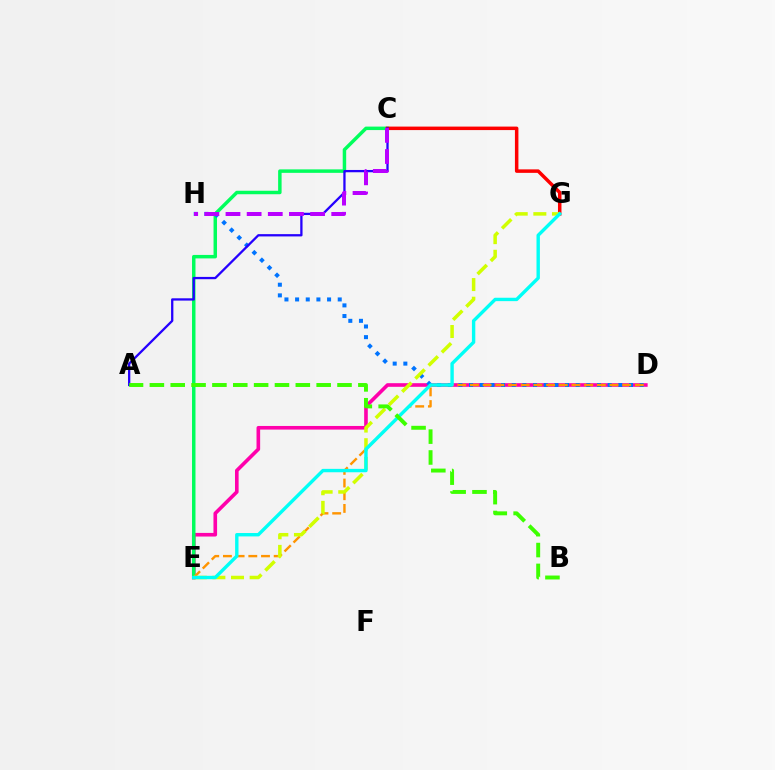{('D', 'E'): [{'color': '#ff00ac', 'line_style': 'solid', 'thickness': 2.61}, {'color': '#ff9400', 'line_style': 'dashed', 'thickness': 1.72}], ('C', 'E'): [{'color': '#00ff5c', 'line_style': 'solid', 'thickness': 2.5}], ('C', 'G'): [{'color': '#ff0000', 'line_style': 'solid', 'thickness': 2.51}], ('D', 'H'): [{'color': '#0074ff', 'line_style': 'dotted', 'thickness': 2.9}], ('A', 'C'): [{'color': '#2500ff', 'line_style': 'solid', 'thickness': 1.65}], ('C', 'H'): [{'color': '#b900ff', 'line_style': 'dashed', 'thickness': 2.87}], ('E', 'G'): [{'color': '#d1ff00', 'line_style': 'dashed', 'thickness': 2.53}, {'color': '#00fff6', 'line_style': 'solid', 'thickness': 2.44}], ('A', 'B'): [{'color': '#3dff00', 'line_style': 'dashed', 'thickness': 2.83}]}